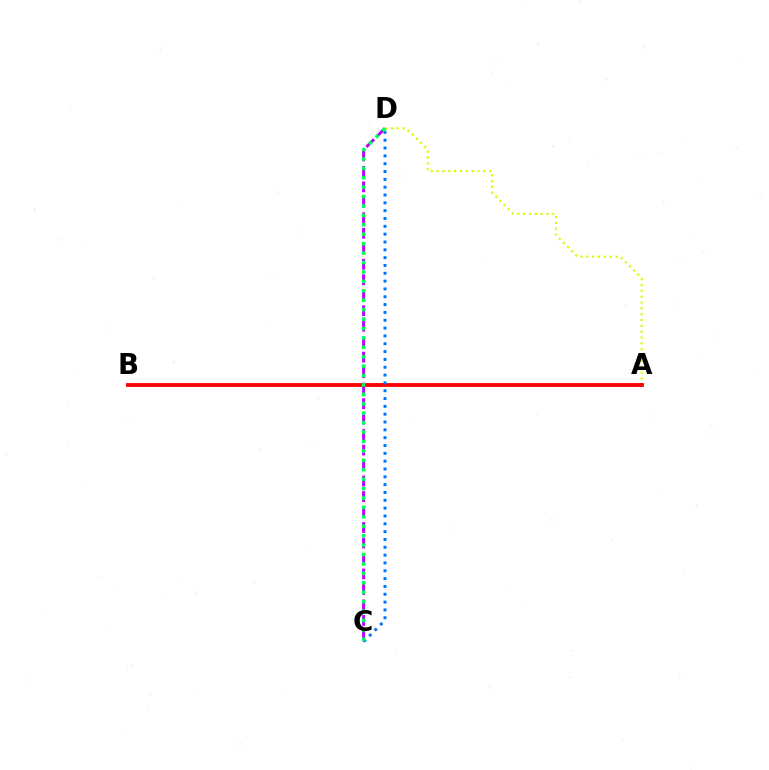{('A', 'D'): [{'color': '#d1ff00', 'line_style': 'dotted', 'thickness': 1.59}], ('A', 'B'): [{'color': '#ff0000', 'line_style': 'solid', 'thickness': 2.77}], ('C', 'D'): [{'color': '#b900ff', 'line_style': 'dashed', 'thickness': 2.1}, {'color': '#0074ff', 'line_style': 'dotted', 'thickness': 2.13}, {'color': '#00ff5c', 'line_style': 'dotted', 'thickness': 2.56}]}